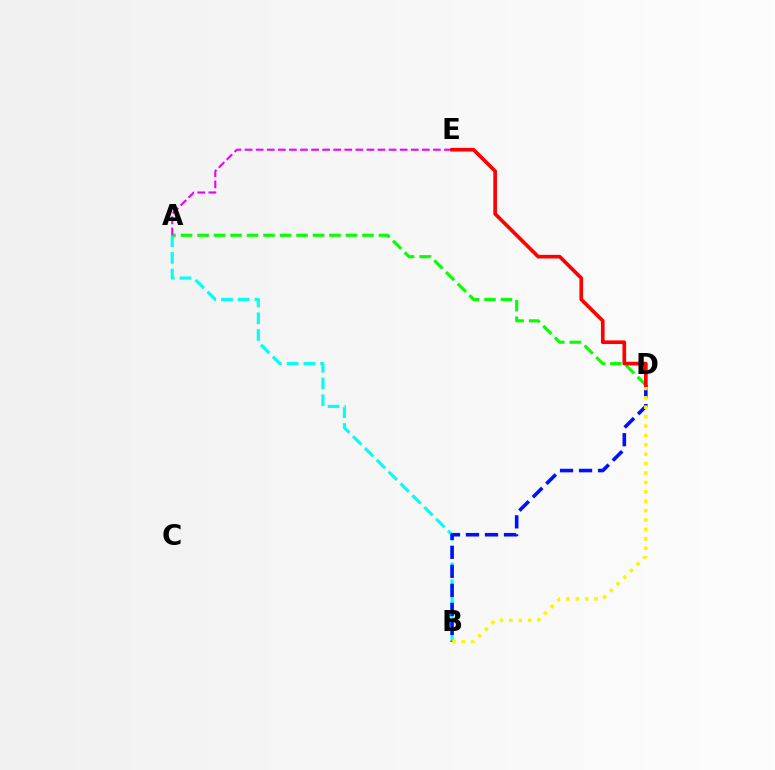{('A', 'B'): [{'color': '#00fff6', 'line_style': 'dashed', 'thickness': 2.27}], ('A', 'D'): [{'color': '#08ff00', 'line_style': 'dashed', 'thickness': 2.24}], ('B', 'D'): [{'color': '#0010ff', 'line_style': 'dashed', 'thickness': 2.58}, {'color': '#fcf500', 'line_style': 'dotted', 'thickness': 2.55}], ('A', 'E'): [{'color': '#ee00ff', 'line_style': 'dashed', 'thickness': 1.5}], ('D', 'E'): [{'color': '#ff0000', 'line_style': 'solid', 'thickness': 2.64}]}